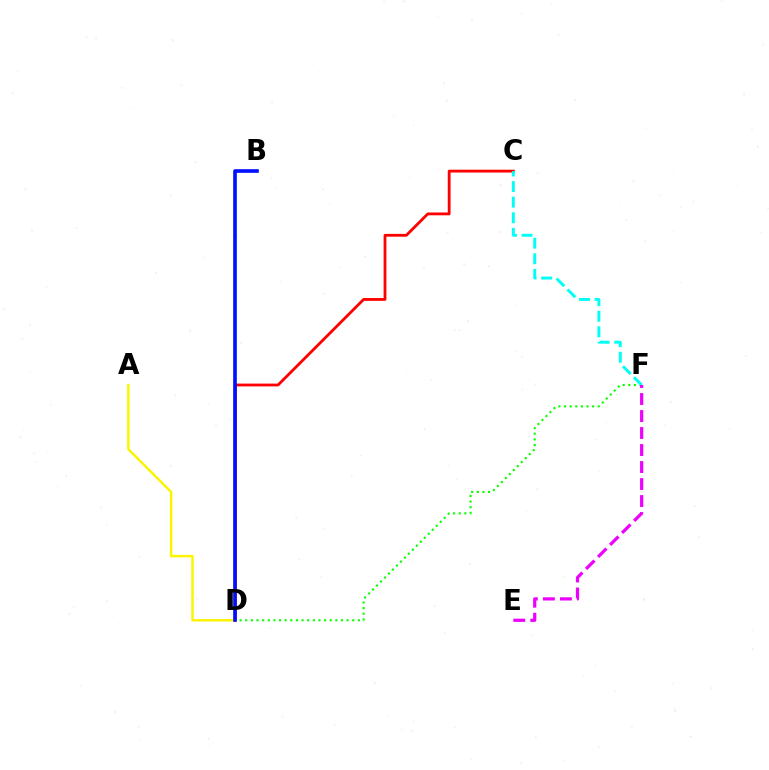{('C', 'D'): [{'color': '#ff0000', 'line_style': 'solid', 'thickness': 2.02}], ('D', 'F'): [{'color': '#08ff00', 'line_style': 'dotted', 'thickness': 1.53}], ('A', 'D'): [{'color': '#fcf500', 'line_style': 'solid', 'thickness': 1.77}], ('C', 'F'): [{'color': '#00fff6', 'line_style': 'dashed', 'thickness': 2.12}], ('B', 'D'): [{'color': '#0010ff', 'line_style': 'solid', 'thickness': 2.61}], ('E', 'F'): [{'color': '#ee00ff', 'line_style': 'dashed', 'thickness': 2.31}]}